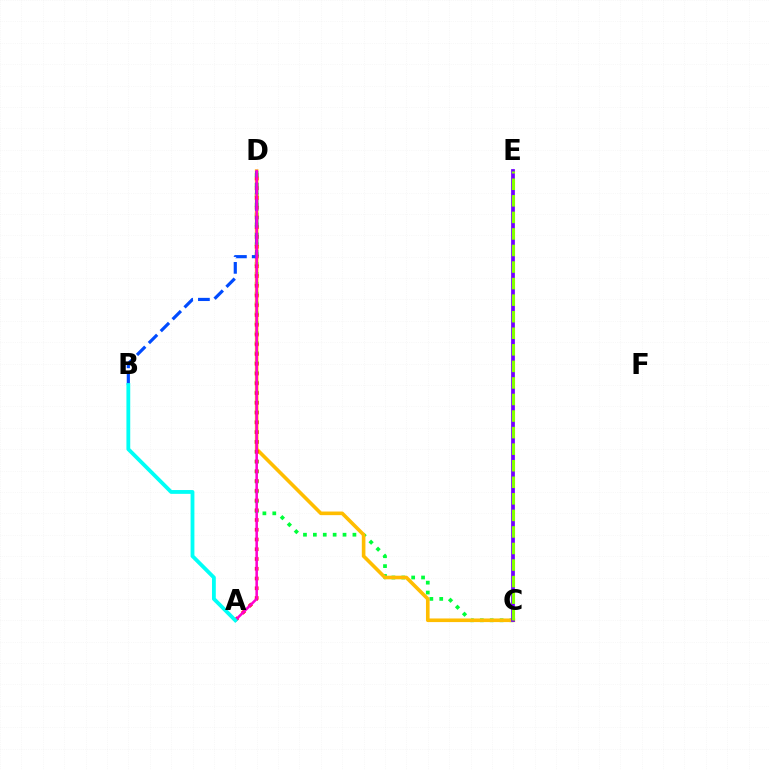{('C', 'D'): [{'color': '#00ff39', 'line_style': 'dotted', 'thickness': 2.69}, {'color': '#ffbd00', 'line_style': 'solid', 'thickness': 2.6}], ('A', 'D'): [{'color': '#ff0000', 'line_style': 'dotted', 'thickness': 2.65}, {'color': '#ff00cf', 'line_style': 'solid', 'thickness': 1.83}], ('C', 'E'): [{'color': '#7200ff', 'line_style': 'solid', 'thickness': 2.71}, {'color': '#84ff00', 'line_style': 'dashed', 'thickness': 2.25}], ('B', 'D'): [{'color': '#004bff', 'line_style': 'dashed', 'thickness': 2.28}], ('A', 'B'): [{'color': '#00fff6', 'line_style': 'solid', 'thickness': 2.75}]}